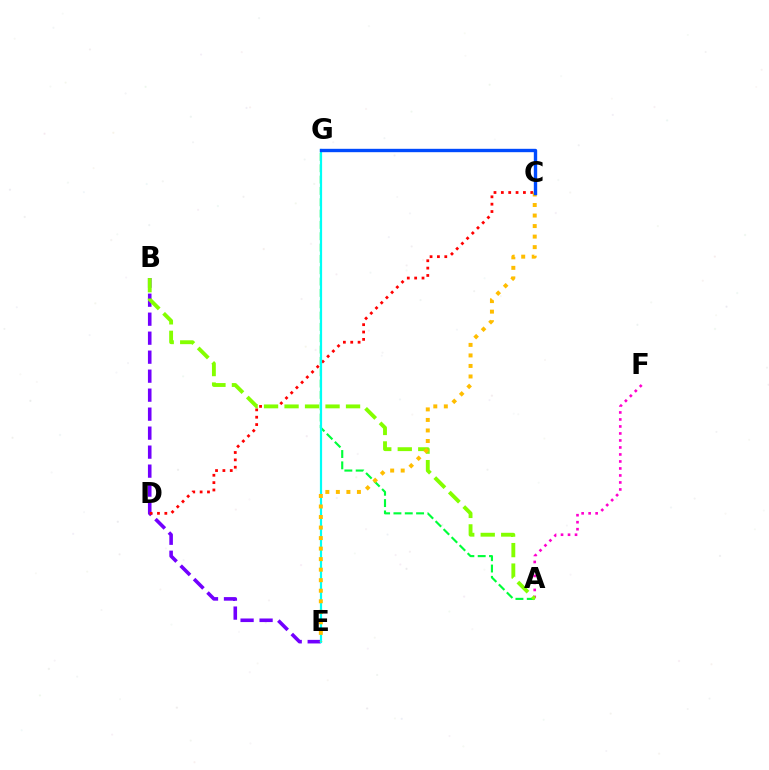{('B', 'E'): [{'color': '#7200ff', 'line_style': 'dashed', 'thickness': 2.58}], ('A', 'F'): [{'color': '#ff00cf', 'line_style': 'dotted', 'thickness': 1.9}], ('A', 'G'): [{'color': '#00ff39', 'line_style': 'dashed', 'thickness': 1.54}], ('C', 'D'): [{'color': '#ff0000', 'line_style': 'dotted', 'thickness': 2.0}], ('A', 'B'): [{'color': '#84ff00', 'line_style': 'dashed', 'thickness': 2.78}], ('E', 'G'): [{'color': '#00fff6', 'line_style': 'solid', 'thickness': 1.58}], ('C', 'E'): [{'color': '#ffbd00', 'line_style': 'dotted', 'thickness': 2.86}], ('C', 'G'): [{'color': '#004bff', 'line_style': 'solid', 'thickness': 2.42}]}